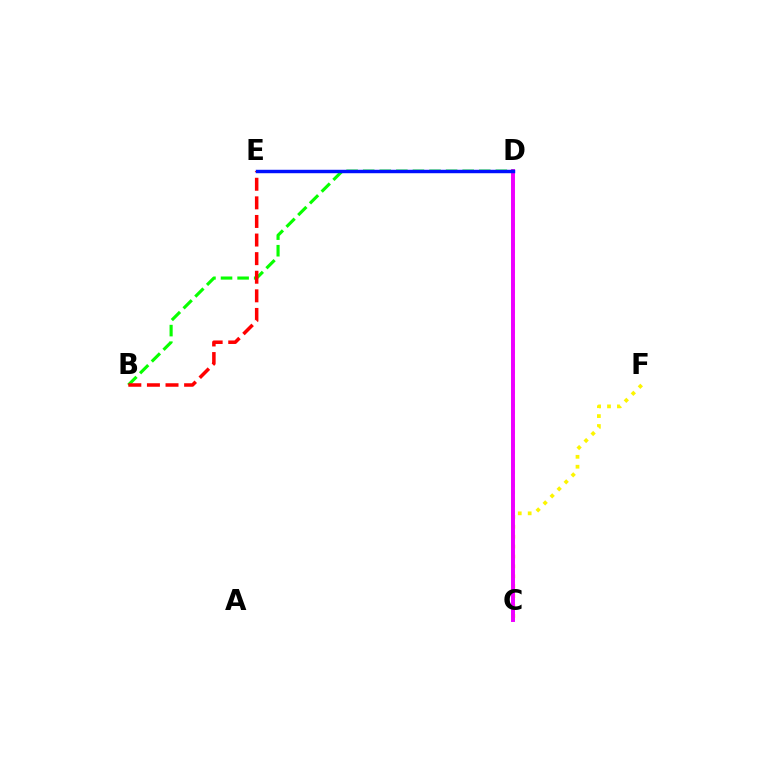{('C', 'F'): [{'color': '#fcf500', 'line_style': 'dotted', 'thickness': 2.69}], ('C', 'D'): [{'color': '#00fff6', 'line_style': 'dotted', 'thickness': 1.82}, {'color': '#ee00ff', 'line_style': 'solid', 'thickness': 2.84}], ('B', 'D'): [{'color': '#08ff00', 'line_style': 'dashed', 'thickness': 2.25}], ('B', 'E'): [{'color': '#ff0000', 'line_style': 'dashed', 'thickness': 2.53}], ('D', 'E'): [{'color': '#0010ff', 'line_style': 'solid', 'thickness': 2.48}]}